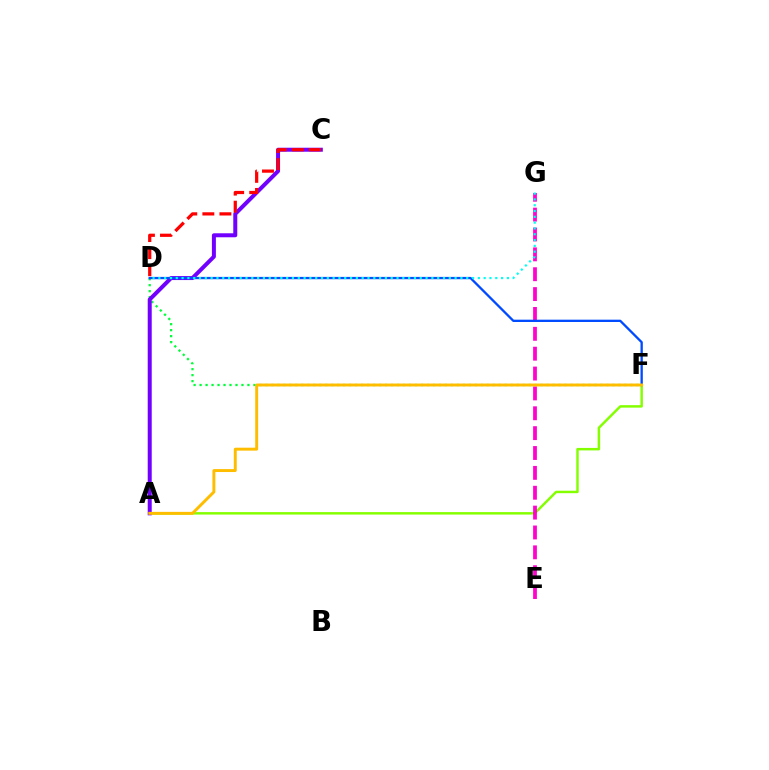{('A', 'F'): [{'color': '#84ff00', 'line_style': 'solid', 'thickness': 1.77}, {'color': '#ffbd00', 'line_style': 'solid', 'thickness': 2.11}], ('D', 'F'): [{'color': '#00ff39', 'line_style': 'dotted', 'thickness': 1.63}, {'color': '#004bff', 'line_style': 'solid', 'thickness': 1.67}], ('A', 'C'): [{'color': '#7200ff', 'line_style': 'solid', 'thickness': 2.87}], ('E', 'G'): [{'color': '#ff00cf', 'line_style': 'dashed', 'thickness': 2.7}], ('C', 'D'): [{'color': '#ff0000', 'line_style': 'dashed', 'thickness': 2.32}], ('D', 'G'): [{'color': '#00fff6', 'line_style': 'dotted', 'thickness': 1.58}]}